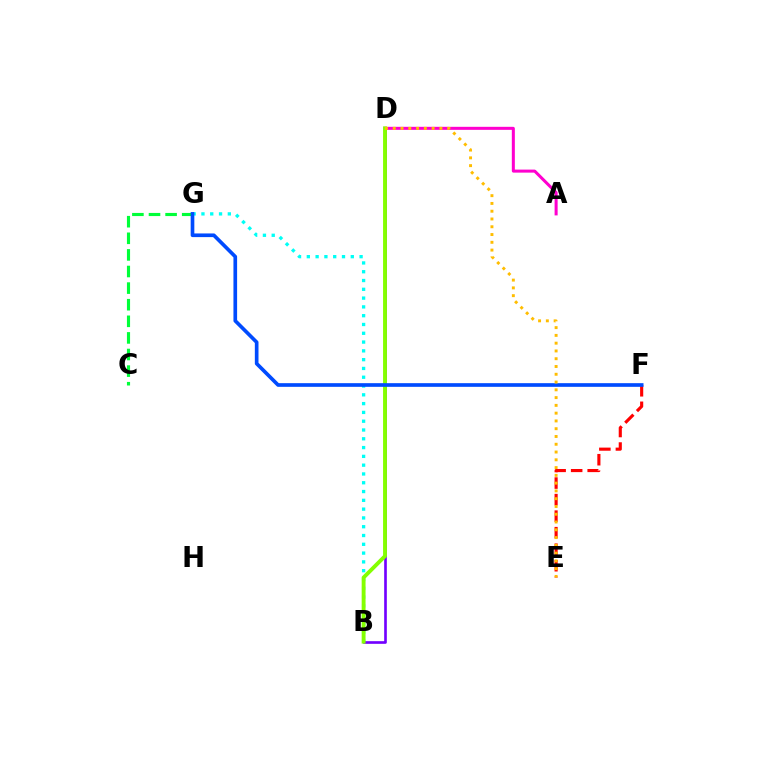{('B', 'G'): [{'color': '#00fff6', 'line_style': 'dotted', 'thickness': 2.39}], ('E', 'F'): [{'color': '#ff0000', 'line_style': 'dashed', 'thickness': 2.25}], ('A', 'D'): [{'color': '#ff00cf', 'line_style': 'solid', 'thickness': 2.18}], ('B', 'D'): [{'color': '#7200ff', 'line_style': 'solid', 'thickness': 1.91}, {'color': '#84ff00', 'line_style': 'solid', 'thickness': 2.79}], ('C', 'G'): [{'color': '#00ff39', 'line_style': 'dashed', 'thickness': 2.26}], ('F', 'G'): [{'color': '#004bff', 'line_style': 'solid', 'thickness': 2.64}], ('D', 'E'): [{'color': '#ffbd00', 'line_style': 'dotted', 'thickness': 2.11}]}